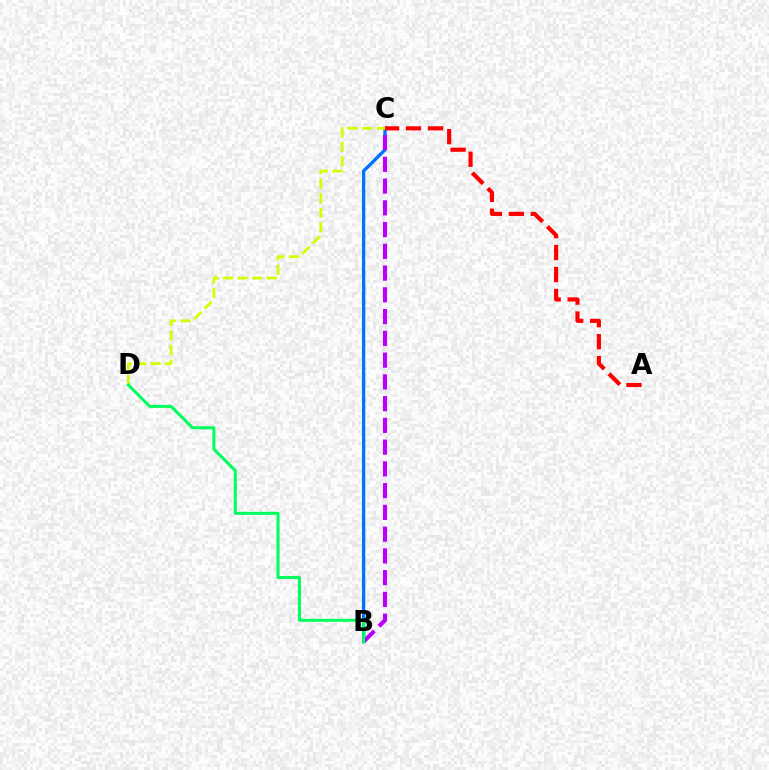{('B', 'C'): [{'color': '#0074ff', 'line_style': 'solid', 'thickness': 2.4}, {'color': '#b900ff', 'line_style': 'dashed', 'thickness': 2.96}], ('C', 'D'): [{'color': '#d1ff00', 'line_style': 'dashed', 'thickness': 1.98}], ('A', 'C'): [{'color': '#ff0000', 'line_style': 'dashed', 'thickness': 2.99}], ('B', 'D'): [{'color': '#00ff5c', 'line_style': 'solid', 'thickness': 2.18}]}